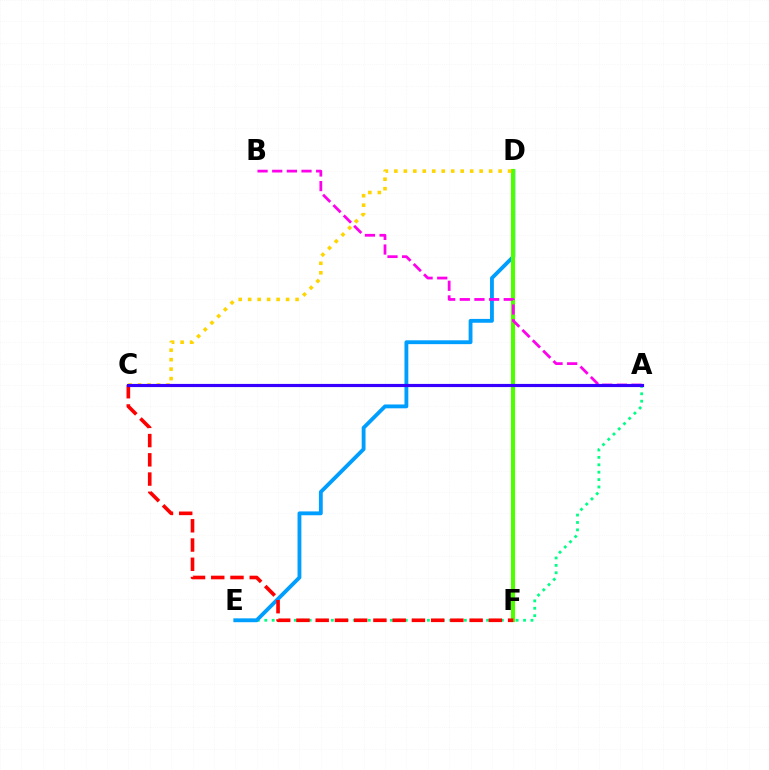{('A', 'E'): [{'color': '#00ff86', 'line_style': 'dotted', 'thickness': 2.01}], ('D', 'E'): [{'color': '#009eff', 'line_style': 'solid', 'thickness': 2.76}], ('D', 'F'): [{'color': '#4fff00', 'line_style': 'solid', 'thickness': 2.98}], ('C', 'F'): [{'color': '#ff0000', 'line_style': 'dashed', 'thickness': 2.61}], ('C', 'D'): [{'color': '#ffd500', 'line_style': 'dotted', 'thickness': 2.57}], ('A', 'B'): [{'color': '#ff00ed', 'line_style': 'dashed', 'thickness': 1.99}], ('A', 'C'): [{'color': '#3700ff', 'line_style': 'solid', 'thickness': 2.28}]}